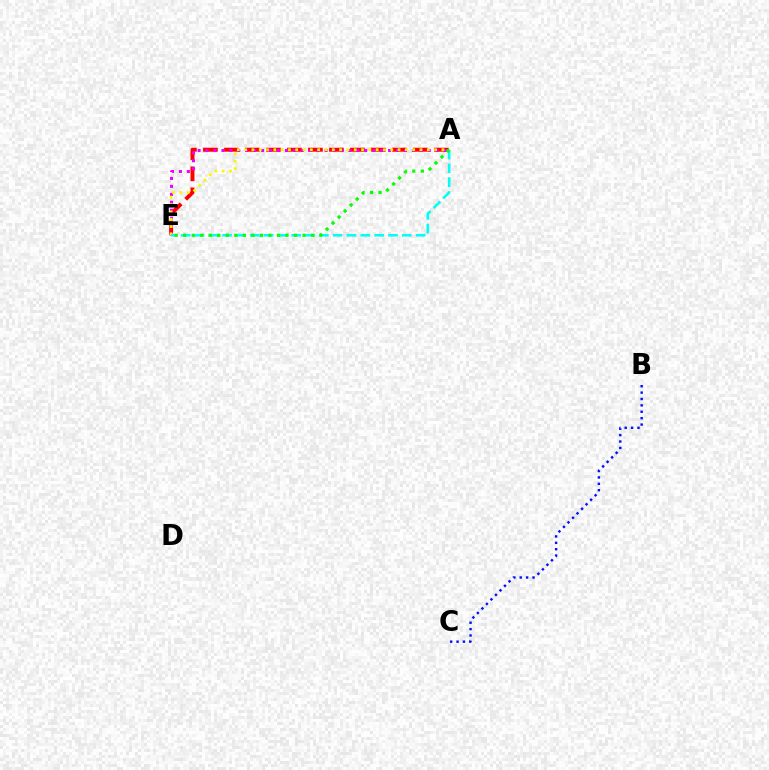{('B', 'C'): [{'color': '#0010ff', 'line_style': 'dotted', 'thickness': 1.74}], ('A', 'E'): [{'color': '#ff0000', 'line_style': 'dashed', 'thickness': 2.85}, {'color': '#ee00ff', 'line_style': 'dotted', 'thickness': 2.16}, {'color': '#fcf500', 'line_style': 'dotted', 'thickness': 1.99}, {'color': '#00fff6', 'line_style': 'dashed', 'thickness': 1.88}, {'color': '#08ff00', 'line_style': 'dotted', 'thickness': 2.32}]}